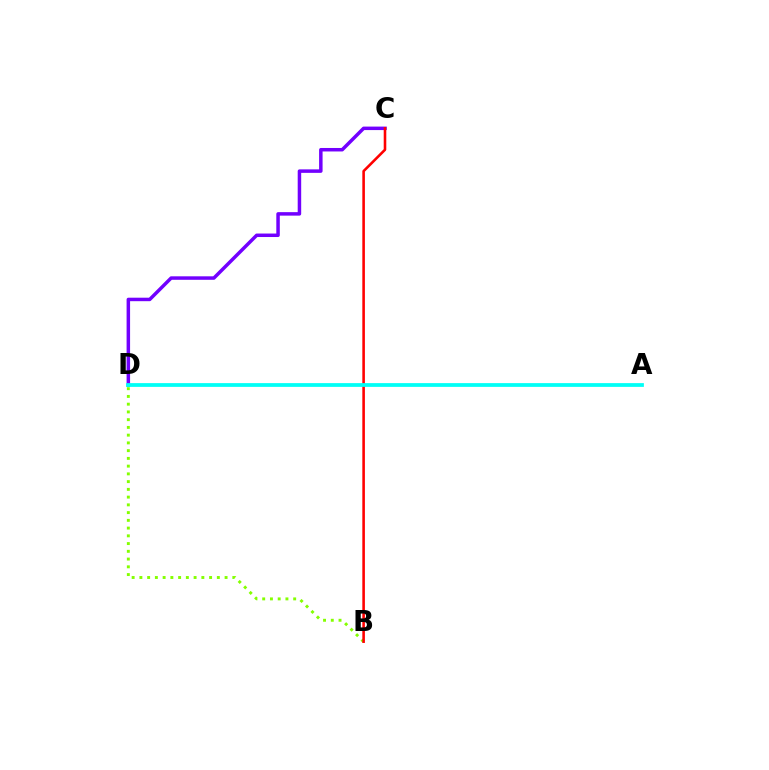{('C', 'D'): [{'color': '#7200ff', 'line_style': 'solid', 'thickness': 2.51}], ('B', 'D'): [{'color': '#84ff00', 'line_style': 'dotted', 'thickness': 2.1}], ('B', 'C'): [{'color': '#ff0000', 'line_style': 'solid', 'thickness': 1.86}], ('A', 'D'): [{'color': '#00fff6', 'line_style': 'solid', 'thickness': 2.71}]}